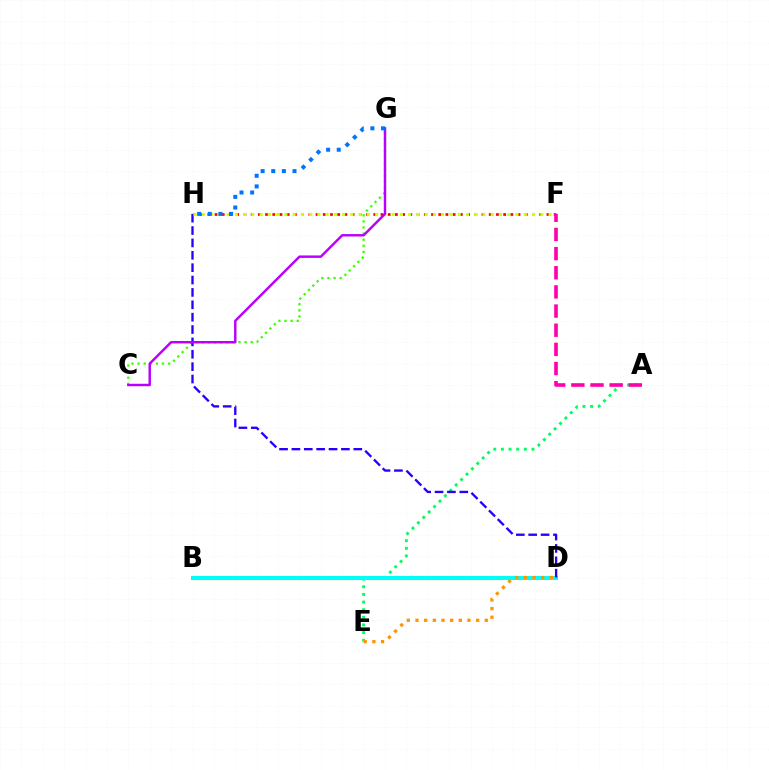{('A', 'E'): [{'color': '#00ff5c', 'line_style': 'dotted', 'thickness': 2.07}], ('F', 'H'): [{'color': '#ff0000', 'line_style': 'dotted', 'thickness': 1.96}, {'color': '#d1ff00', 'line_style': 'dotted', 'thickness': 2.24}], ('C', 'G'): [{'color': '#3dff00', 'line_style': 'dotted', 'thickness': 1.66}, {'color': '#b900ff', 'line_style': 'solid', 'thickness': 1.76}], ('B', 'D'): [{'color': '#00fff6', 'line_style': 'solid', 'thickness': 2.9}], ('A', 'F'): [{'color': '#ff00ac', 'line_style': 'dashed', 'thickness': 2.6}], ('D', 'H'): [{'color': '#2500ff', 'line_style': 'dashed', 'thickness': 1.68}], ('D', 'E'): [{'color': '#ff9400', 'line_style': 'dotted', 'thickness': 2.35}], ('G', 'H'): [{'color': '#0074ff', 'line_style': 'dotted', 'thickness': 2.89}]}